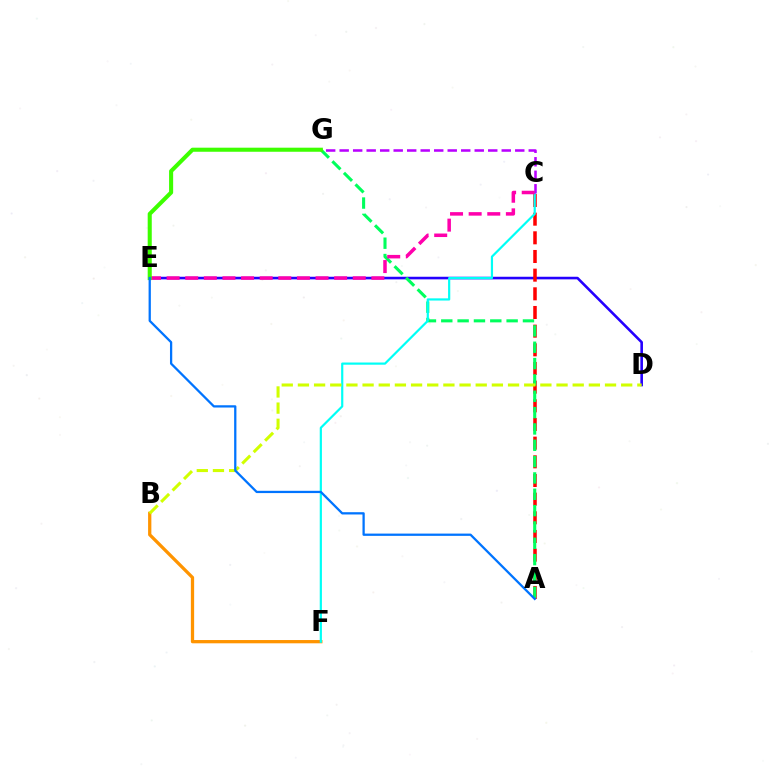{('D', 'E'): [{'color': '#2500ff', 'line_style': 'solid', 'thickness': 1.88}], ('B', 'F'): [{'color': '#ff9400', 'line_style': 'solid', 'thickness': 2.35}], ('A', 'C'): [{'color': '#ff0000', 'line_style': 'dashed', 'thickness': 2.54}], ('A', 'G'): [{'color': '#00ff5c', 'line_style': 'dashed', 'thickness': 2.22}], ('C', 'F'): [{'color': '#00fff6', 'line_style': 'solid', 'thickness': 1.58}], ('C', 'G'): [{'color': '#b900ff', 'line_style': 'dashed', 'thickness': 1.83}], ('C', 'E'): [{'color': '#ff00ac', 'line_style': 'dashed', 'thickness': 2.53}], ('B', 'D'): [{'color': '#d1ff00', 'line_style': 'dashed', 'thickness': 2.2}], ('E', 'G'): [{'color': '#3dff00', 'line_style': 'solid', 'thickness': 2.93}], ('A', 'E'): [{'color': '#0074ff', 'line_style': 'solid', 'thickness': 1.64}]}